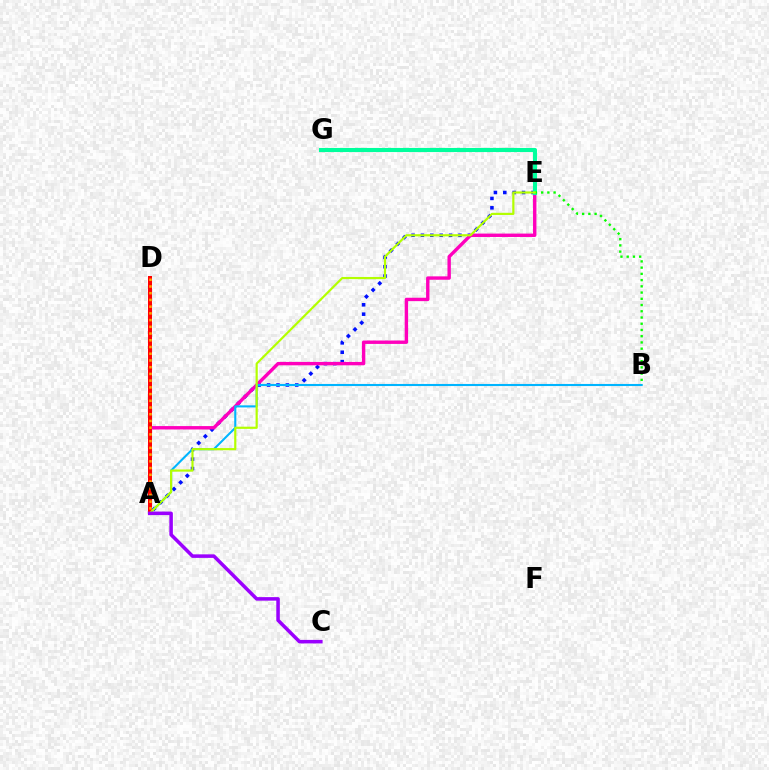{('A', 'E'): [{'color': '#0010ff', 'line_style': 'dotted', 'thickness': 2.55}, {'color': '#ff00bd', 'line_style': 'solid', 'thickness': 2.44}, {'color': '#b3ff00', 'line_style': 'solid', 'thickness': 1.57}], ('A', 'B'): [{'color': '#00b5ff', 'line_style': 'solid', 'thickness': 1.5}], ('E', 'G'): [{'color': '#00ff9d', 'line_style': 'solid', 'thickness': 2.96}], ('B', 'E'): [{'color': '#08ff00', 'line_style': 'dotted', 'thickness': 1.69}], ('A', 'D'): [{'color': '#ff0000', 'line_style': 'solid', 'thickness': 2.89}, {'color': '#ffa500', 'line_style': 'dotted', 'thickness': 1.83}], ('A', 'C'): [{'color': '#9b00ff', 'line_style': 'solid', 'thickness': 2.54}]}